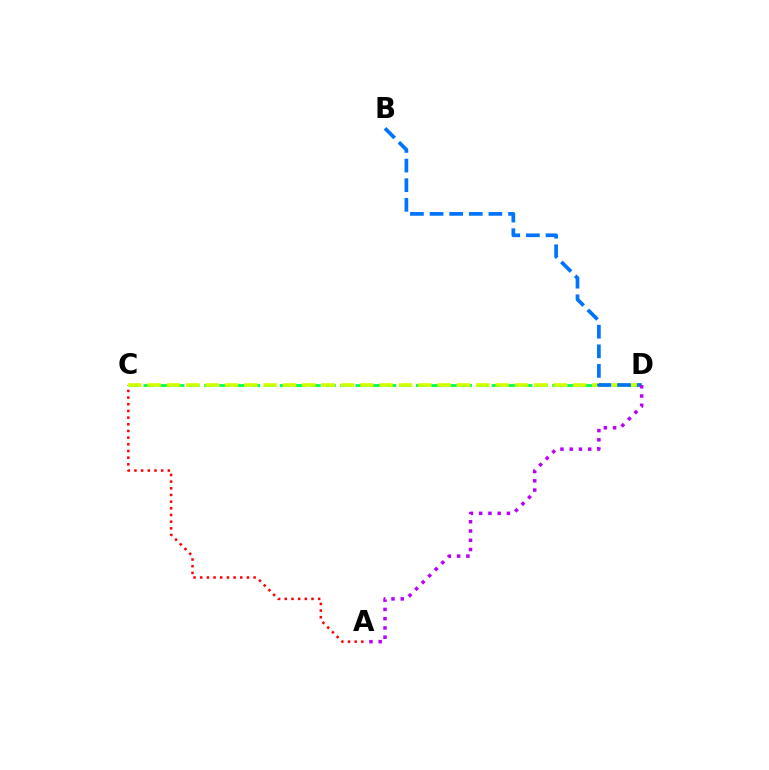{('C', 'D'): [{'color': '#00ff5c', 'line_style': 'dashed', 'thickness': 2.06}, {'color': '#d1ff00', 'line_style': 'dashed', 'thickness': 2.63}], ('A', 'C'): [{'color': '#ff0000', 'line_style': 'dotted', 'thickness': 1.81}], ('B', 'D'): [{'color': '#0074ff', 'line_style': 'dashed', 'thickness': 2.67}], ('A', 'D'): [{'color': '#b900ff', 'line_style': 'dotted', 'thickness': 2.52}]}